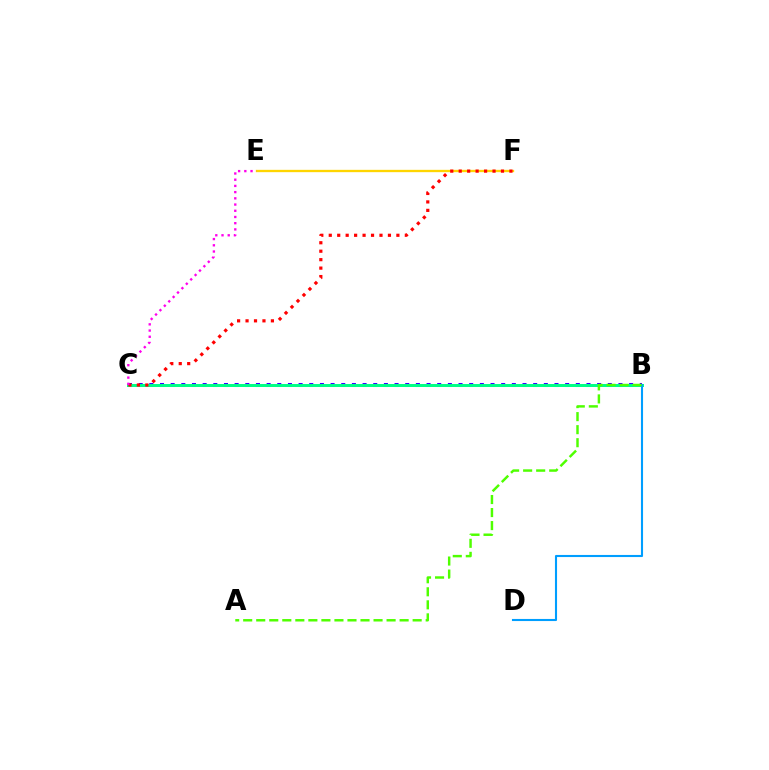{('B', 'C'): [{'color': '#3700ff', 'line_style': 'dotted', 'thickness': 2.9}, {'color': '#00ff86', 'line_style': 'solid', 'thickness': 2.14}], ('E', 'F'): [{'color': '#ffd500', 'line_style': 'solid', 'thickness': 1.68}], ('B', 'D'): [{'color': '#009eff', 'line_style': 'solid', 'thickness': 1.51}], ('C', 'F'): [{'color': '#ff0000', 'line_style': 'dotted', 'thickness': 2.3}], ('C', 'E'): [{'color': '#ff00ed', 'line_style': 'dotted', 'thickness': 1.69}], ('A', 'B'): [{'color': '#4fff00', 'line_style': 'dashed', 'thickness': 1.77}]}